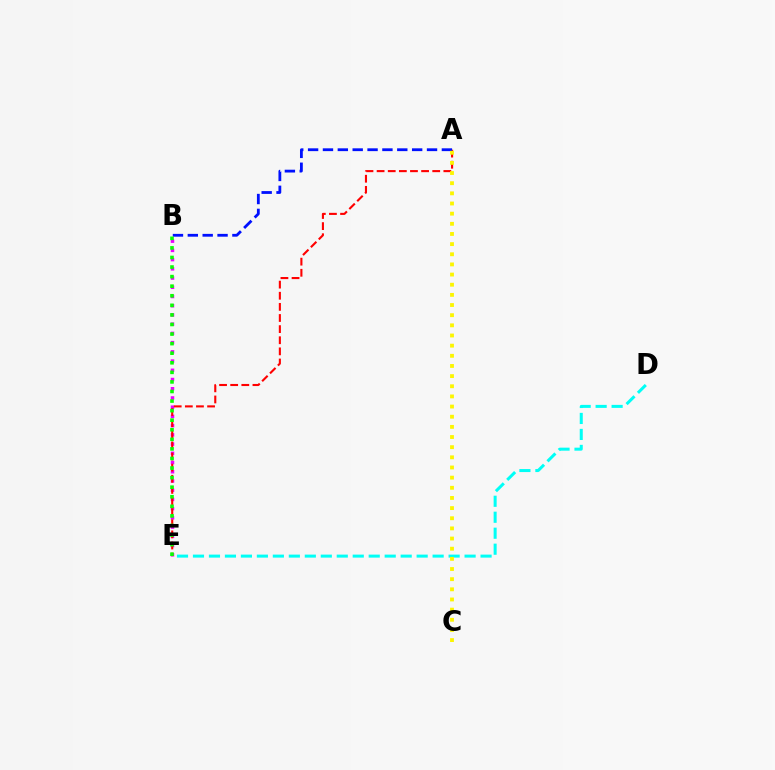{('B', 'E'): [{'color': '#ee00ff', 'line_style': 'dotted', 'thickness': 2.51}, {'color': '#08ff00', 'line_style': 'dotted', 'thickness': 2.6}], ('A', 'E'): [{'color': '#ff0000', 'line_style': 'dashed', 'thickness': 1.51}], ('A', 'B'): [{'color': '#0010ff', 'line_style': 'dashed', 'thickness': 2.02}], ('D', 'E'): [{'color': '#00fff6', 'line_style': 'dashed', 'thickness': 2.17}], ('A', 'C'): [{'color': '#fcf500', 'line_style': 'dotted', 'thickness': 2.76}]}